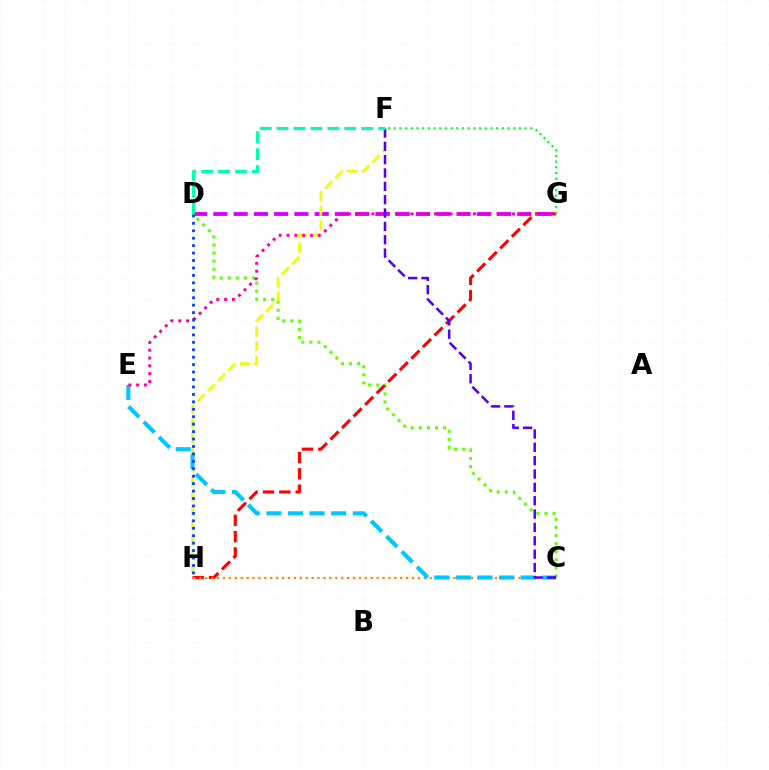{('C', 'D'): [{'color': '#66ff00', 'line_style': 'dotted', 'thickness': 2.2}], ('G', 'H'): [{'color': '#ff0000', 'line_style': 'dashed', 'thickness': 2.22}], ('F', 'G'): [{'color': '#00ff27', 'line_style': 'dotted', 'thickness': 1.55}], ('D', 'G'): [{'color': '#d600ff', 'line_style': 'dashed', 'thickness': 2.75}], ('F', 'H'): [{'color': '#eeff00', 'line_style': 'dashed', 'thickness': 1.98}], ('C', 'H'): [{'color': '#ff8800', 'line_style': 'dotted', 'thickness': 1.61}], ('C', 'E'): [{'color': '#00c7ff', 'line_style': 'dashed', 'thickness': 2.94}], ('E', 'G'): [{'color': '#ff00a0', 'line_style': 'dotted', 'thickness': 2.12}], ('C', 'F'): [{'color': '#4f00ff', 'line_style': 'dashed', 'thickness': 1.81}], ('D', 'H'): [{'color': '#003fff', 'line_style': 'dotted', 'thickness': 2.02}], ('D', 'F'): [{'color': '#00ffaf', 'line_style': 'dashed', 'thickness': 2.3}]}